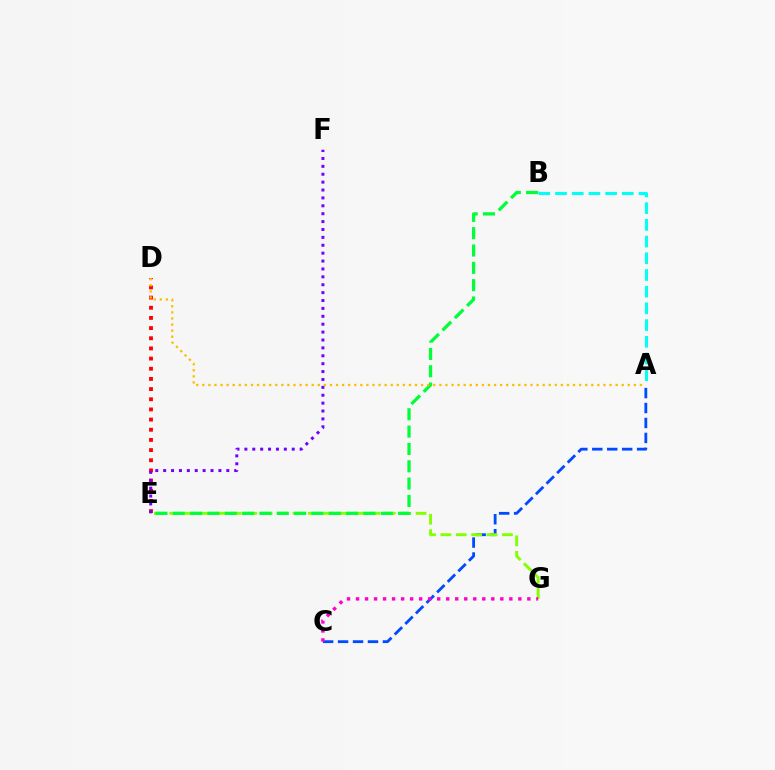{('D', 'E'): [{'color': '#ff0000', 'line_style': 'dotted', 'thickness': 2.76}], ('A', 'C'): [{'color': '#004bff', 'line_style': 'dashed', 'thickness': 2.03}], ('E', 'G'): [{'color': '#84ff00', 'line_style': 'dashed', 'thickness': 2.09}], ('B', 'E'): [{'color': '#00ff39', 'line_style': 'dashed', 'thickness': 2.35}], ('A', 'B'): [{'color': '#00fff6', 'line_style': 'dashed', 'thickness': 2.27}], ('E', 'F'): [{'color': '#7200ff', 'line_style': 'dotted', 'thickness': 2.14}], ('A', 'D'): [{'color': '#ffbd00', 'line_style': 'dotted', 'thickness': 1.65}], ('C', 'G'): [{'color': '#ff00cf', 'line_style': 'dotted', 'thickness': 2.45}]}